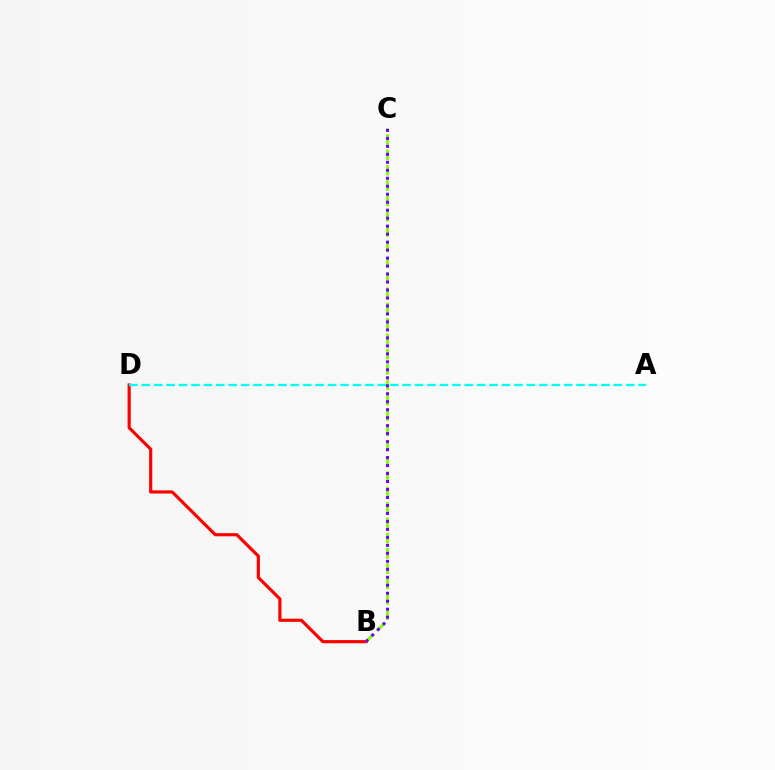{('B', 'D'): [{'color': '#ff0000', 'line_style': 'solid', 'thickness': 2.27}], ('A', 'D'): [{'color': '#00fff6', 'line_style': 'dashed', 'thickness': 1.69}], ('B', 'C'): [{'color': '#84ff00', 'line_style': 'dashed', 'thickness': 2.08}, {'color': '#7200ff', 'line_style': 'dotted', 'thickness': 2.17}]}